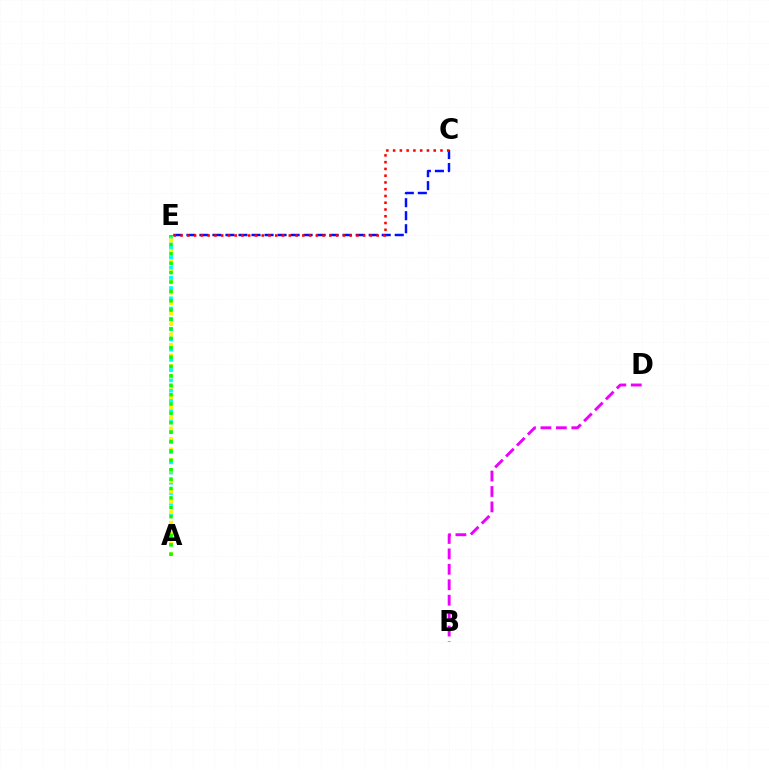{('A', 'E'): [{'color': '#00fff6', 'line_style': 'dotted', 'thickness': 2.78}, {'color': '#fcf500', 'line_style': 'dotted', 'thickness': 2.84}, {'color': '#08ff00', 'line_style': 'dotted', 'thickness': 2.55}], ('C', 'E'): [{'color': '#0010ff', 'line_style': 'dashed', 'thickness': 1.77}, {'color': '#ff0000', 'line_style': 'dotted', 'thickness': 1.84}], ('B', 'D'): [{'color': '#ee00ff', 'line_style': 'dashed', 'thickness': 2.1}]}